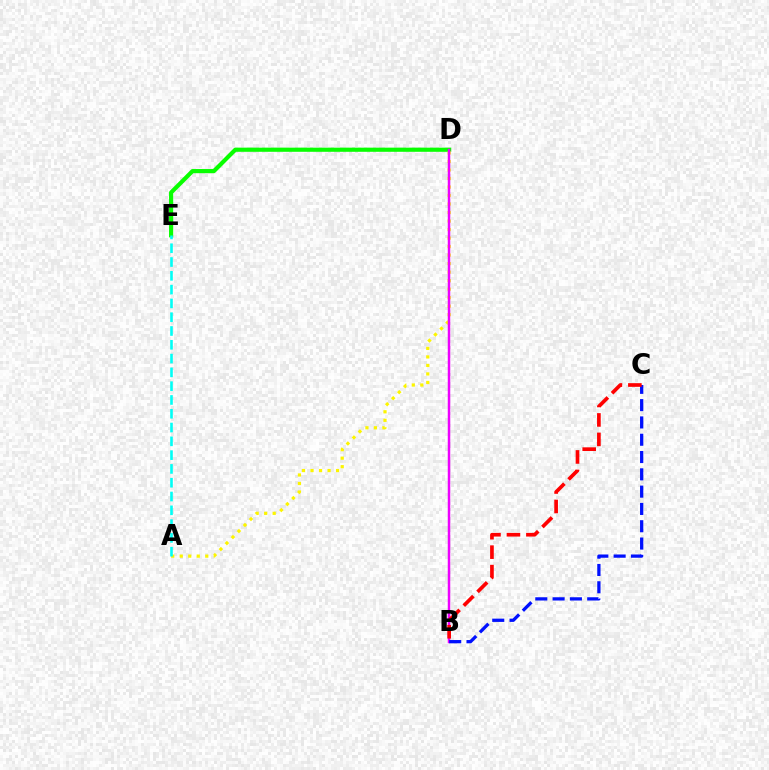{('D', 'E'): [{'color': '#08ff00', 'line_style': 'solid', 'thickness': 2.99}], ('A', 'D'): [{'color': '#fcf500', 'line_style': 'dotted', 'thickness': 2.31}], ('B', 'D'): [{'color': '#ee00ff', 'line_style': 'solid', 'thickness': 1.79}], ('A', 'E'): [{'color': '#00fff6', 'line_style': 'dashed', 'thickness': 1.87}], ('B', 'C'): [{'color': '#0010ff', 'line_style': 'dashed', 'thickness': 2.35}, {'color': '#ff0000', 'line_style': 'dashed', 'thickness': 2.64}]}